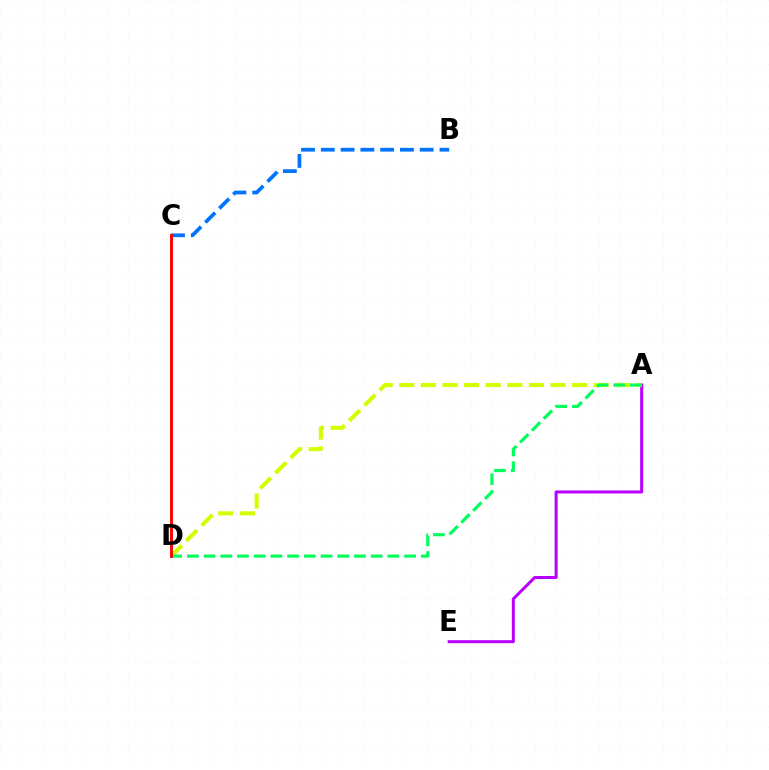{('A', 'E'): [{'color': '#b900ff', 'line_style': 'solid', 'thickness': 2.17}], ('B', 'C'): [{'color': '#0074ff', 'line_style': 'dashed', 'thickness': 2.69}], ('A', 'D'): [{'color': '#d1ff00', 'line_style': 'dashed', 'thickness': 2.93}, {'color': '#00ff5c', 'line_style': 'dashed', 'thickness': 2.27}], ('C', 'D'): [{'color': '#ff0000', 'line_style': 'solid', 'thickness': 2.08}]}